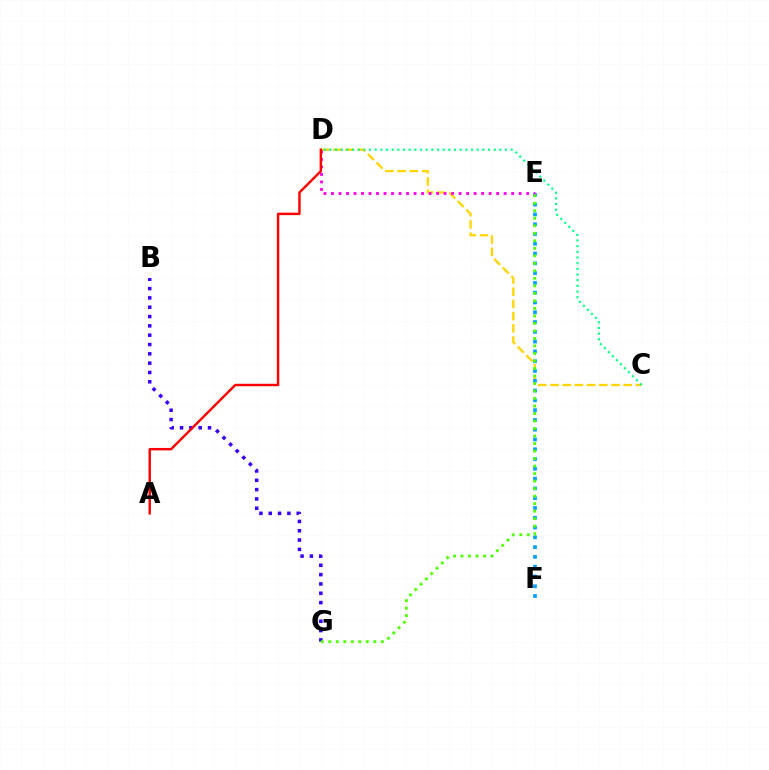{('C', 'D'): [{'color': '#ffd500', 'line_style': 'dashed', 'thickness': 1.66}, {'color': '#00ff86', 'line_style': 'dotted', 'thickness': 1.54}], ('E', 'F'): [{'color': '#009eff', 'line_style': 'dotted', 'thickness': 2.66}], ('B', 'G'): [{'color': '#3700ff', 'line_style': 'dotted', 'thickness': 2.53}], ('D', 'E'): [{'color': '#ff00ed', 'line_style': 'dotted', 'thickness': 2.04}], ('A', 'D'): [{'color': '#ff0000', 'line_style': 'solid', 'thickness': 1.75}], ('E', 'G'): [{'color': '#4fff00', 'line_style': 'dotted', 'thickness': 2.04}]}